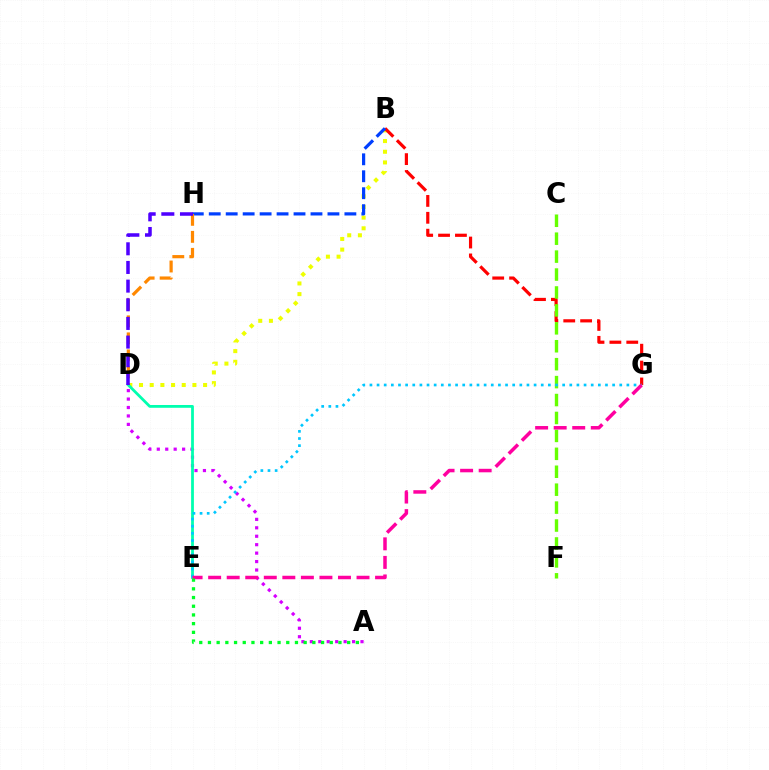{('A', 'D'): [{'color': '#d600ff', 'line_style': 'dotted', 'thickness': 2.29}], ('B', 'D'): [{'color': '#eeff00', 'line_style': 'dotted', 'thickness': 2.9}], ('D', 'E'): [{'color': '#00ffaf', 'line_style': 'solid', 'thickness': 2.0}], ('B', 'G'): [{'color': '#ff0000', 'line_style': 'dashed', 'thickness': 2.29}], ('B', 'H'): [{'color': '#003fff', 'line_style': 'dashed', 'thickness': 2.3}], ('D', 'H'): [{'color': '#ff8800', 'line_style': 'dashed', 'thickness': 2.31}, {'color': '#4f00ff', 'line_style': 'dashed', 'thickness': 2.53}], ('C', 'F'): [{'color': '#66ff00', 'line_style': 'dashed', 'thickness': 2.44}], ('E', 'G'): [{'color': '#00c7ff', 'line_style': 'dotted', 'thickness': 1.94}, {'color': '#ff00a0', 'line_style': 'dashed', 'thickness': 2.52}], ('A', 'E'): [{'color': '#00ff27', 'line_style': 'dotted', 'thickness': 2.36}]}